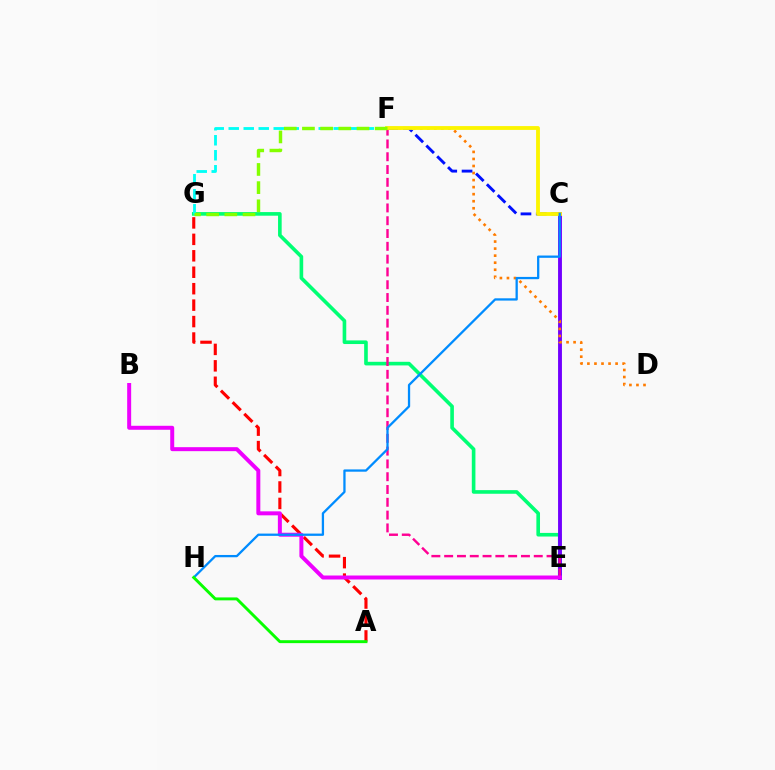{('E', 'G'): [{'color': '#00ff74', 'line_style': 'solid', 'thickness': 2.61}], ('A', 'G'): [{'color': '#ff0000', 'line_style': 'dashed', 'thickness': 2.23}], ('C', 'E'): [{'color': '#7200ff', 'line_style': 'solid', 'thickness': 2.79}], ('F', 'G'): [{'color': '#00fff6', 'line_style': 'dashed', 'thickness': 2.04}, {'color': '#84ff00', 'line_style': 'dashed', 'thickness': 2.47}], ('D', 'F'): [{'color': '#ff7c00', 'line_style': 'dotted', 'thickness': 1.91}], ('C', 'F'): [{'color': '#0010ff', 'line_style': 'dashed', 'thickness': 2.08}, {'color': '#fcf500', 'line_style': 'solid', 'thickness': 2.76}], ('E', 'F'): [{'color': '#ff0094', 'line_style': 'dashed', 'thickness': 1.74}], ('B', 'E'): [{'color': '#ee00ff', 'line_style': 'solid', 'thickness': 2.87}], ('C', 'H'): [{'color': '#008cff', 'line_style': 'solid', 'thickness': 1.64}], ('A', 'H'): [{'color': '#08ff00', 'line_style': 'solid', 'thickness': 2.11}]}